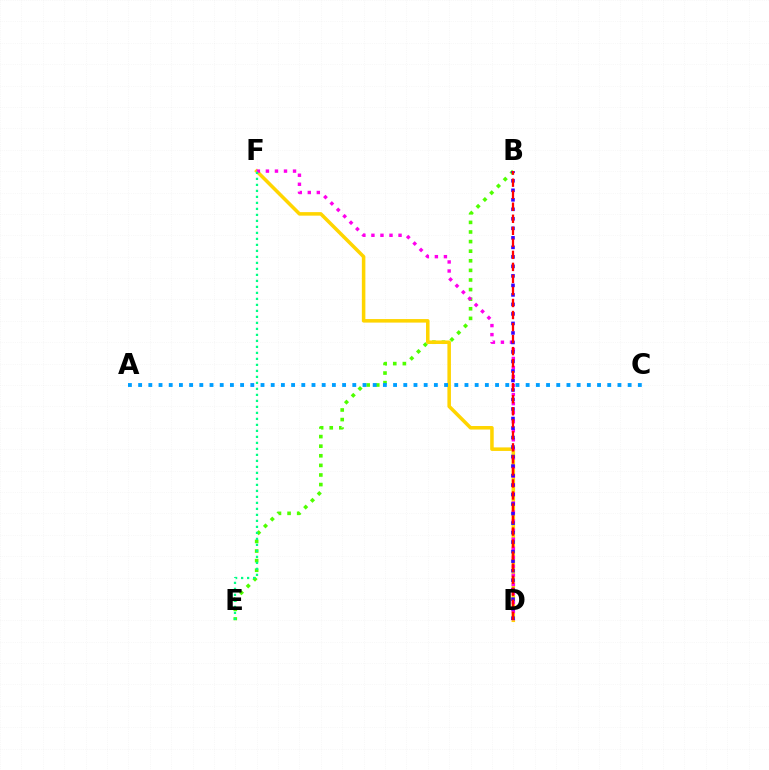{('B', 'E'): [{'color': '#4fff00', 'line_style': 'dotted', 'thickness': 2.61}], ('D', 'F'): [{'color': '#ffd500', 'line_style': 'solid', 'thickness': 2.54}, {'color': '#ff00ed', 'line_style': 'dotted', 'thickness': 2.46}], ('B', 'D'): [{'color': '#3700ff', 'line_style': 'dotted', 'thickness': 2.58}, {'color': '#ff0000', 'line_style': 'dashed', 'thickness': 1.63}], ('E', 'F'): [{'color': '#00ff86', 'line_style': 'dotted', 'thickness': 1.63}], ('A', 'C'): [{'color': '#009eff', 'line_style': 'dotted', 'thickness': 2.77}]}